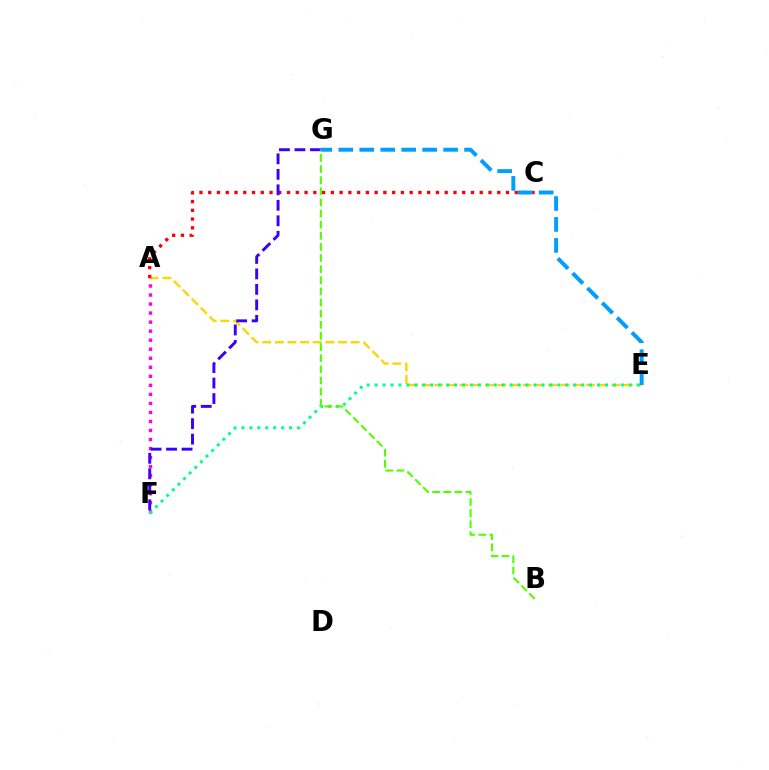{('A', 'E'): [{'color': '#ffd500', 'line_style': 'dashed', 'thickness': 1.72}], ('A', 'C'): [{'color': '#ff0000', 'line_style': 'dotted', 'thickness': 2.38}], ('A', 'F'): [{'color': '#ff00ed', 'line_style': 'dotted', 'thickness': 2.45}], ('E', 'F'): [{'color': '#00ff86', 'line_style': 'dotted', 'thickness': 2.16}], ('F', 'G'): [{'color': '#3700ff', 'line_style': 'dashed', 'thickness': 2.1}], ('E', 'G'): [{'color': '#009eff', 'line_style': 'dashed', 'thickness': 2.85}], ('B', 'G'): [{'color': '#4fff00', 'line_style': 'dashed', 'thickness': 1.51}]}